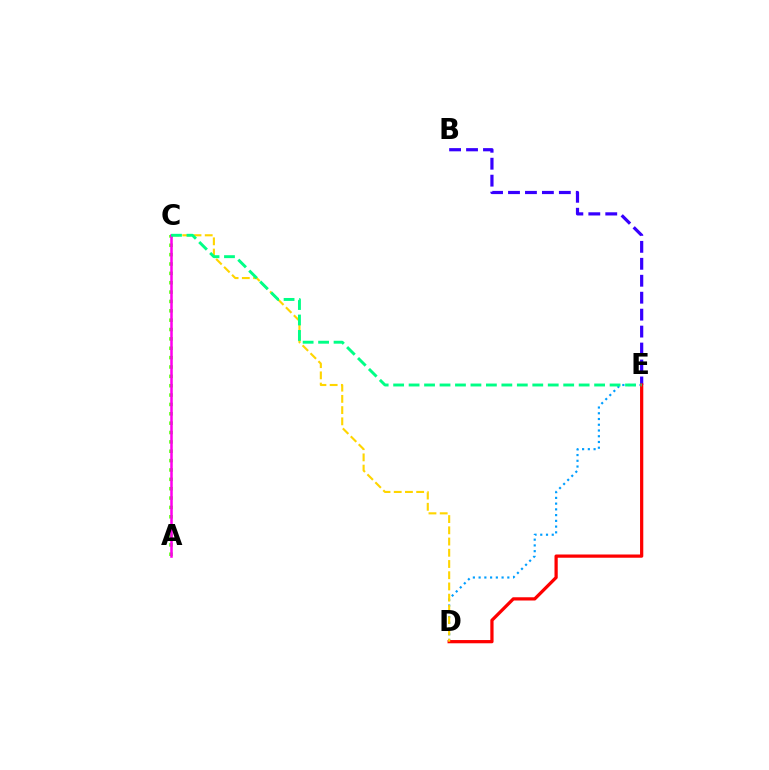{('B', 'E'): [{'color': '#3700ff', 'line_style': 'dashed', 'thickness': 2.3}], ('D', 'E'): [{'color': '#009eff', 'line_style': 'dotted', 'thickness': 1.56}, {'color': '#ff0000', 'line_style': 'solid', 'thickness': 2.33}], ('C', 'D'): [{'color': '#ffd500', 'line_style': 'dashed', 'thickness': 1.53}], ('A', 'C'): [{'color': '#4fff00', 'line_style': 'dotted', 'thickness': 2.54}, {'color': '#ff00ed', 'line_style': 'solid', 'thickness': 1.83}], ('C', 'E'): [{'color': '#00ff86', 'line_style': 'dashed', 'thickness': 2.1}]}